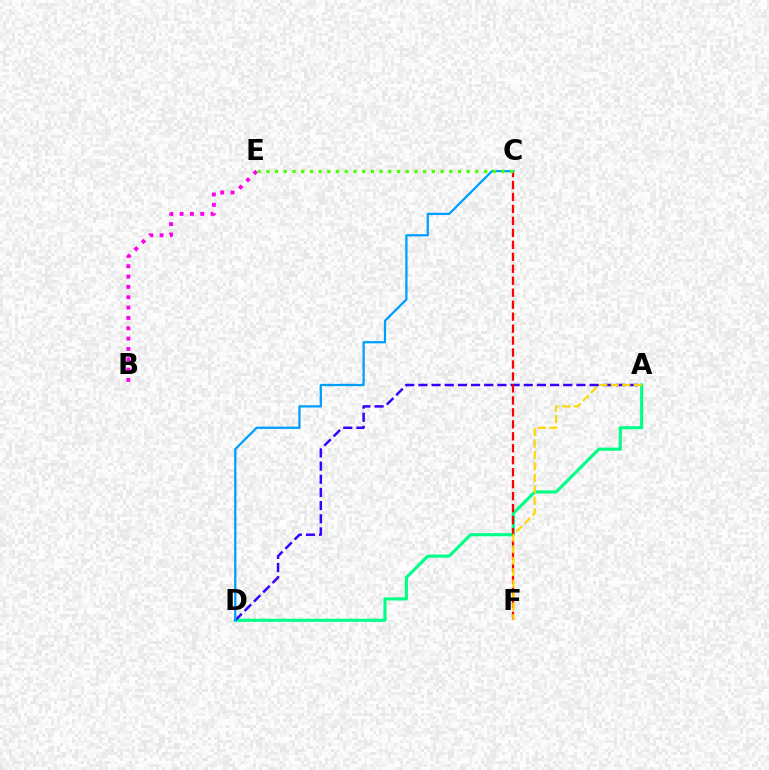{('A', 'D'): [{'color': '#00ff86', 'line_style': 'solid', 'thickness': 2.25}, {'color': '#3700ff', 'line_style': 'dashed', 'thickness': 1.79}], ('C', 'F'): [{'color': '#ff0000', 'line_style': 'dashed', 'thickness': 1.63}], ('C', 'D'): [{'color': '#009eff', 'line_style': 'solid', 'thickness': 1.63}], ('A', 'F'): [{'color': '#ffd500', 'line_style': 'dashed', 'thickness': 1.56}], ('B', 'E'): [{'color': '#ff00ed', 'line_style': 'dotted', 'thickness': 2.81}], ('C', 'E'): [{'color': '#4fff00', 'line_style': 'dotted', 'thickness': 2.37}]}